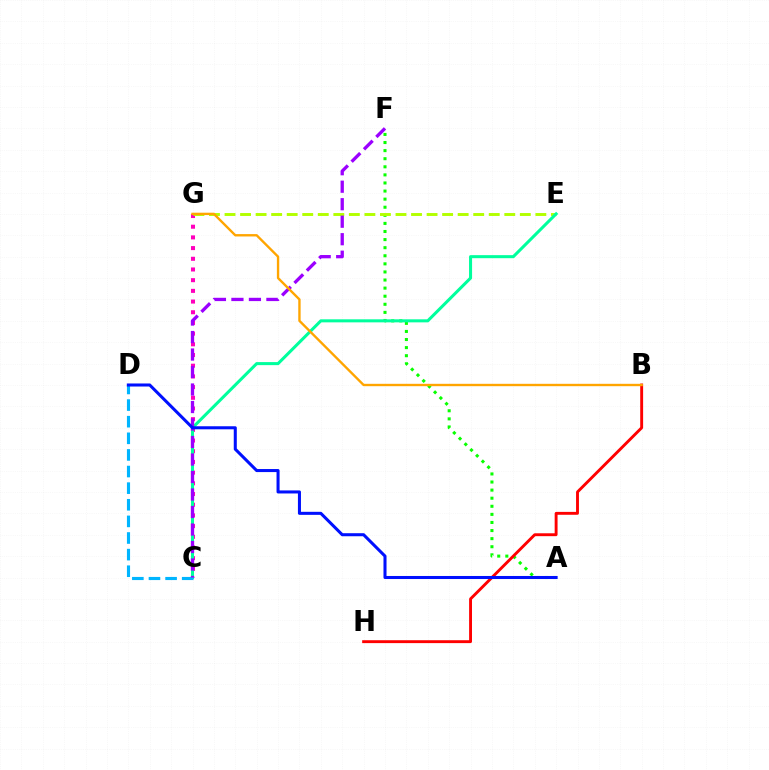{('A', 'F'): [{'color': '#08ff00', 'line_style': 'dotted', 'thickness': 2.2}], ('B', 'H'): [{'color': '#ff0000', 'line_style': 'solid', 'thickness': 2.08}], ('C', 'G'): [{'color': '#ff00bd', 'line_style': 'dotted', 'thickness': 2.91}], ('E', 'G'): [{'color': '#b3ff00', 'line_style': 'dashed', 'thickness': 2.11}], ('C', 'E'): [{'color': '#00ff9d', 'line_style': 'solid', 'thickness': 2.19}], ('C', 'D'): [{'color': '#00b5ff', 'line_style': 'dashed', 'thickness': 2.26}], ('C', 'F'): [{'color': '#9b00ff', 'line_style': 'dashed', 'thickness': 2.38}], ('A', 'D'): [{'color': '#0010ff', 'line_style': 'solid', 'thickness': 2.19}], ('B', 'G'): [{'color': '#ffa500', 'line_style': 'solid', 'thickness': 1.71}]}